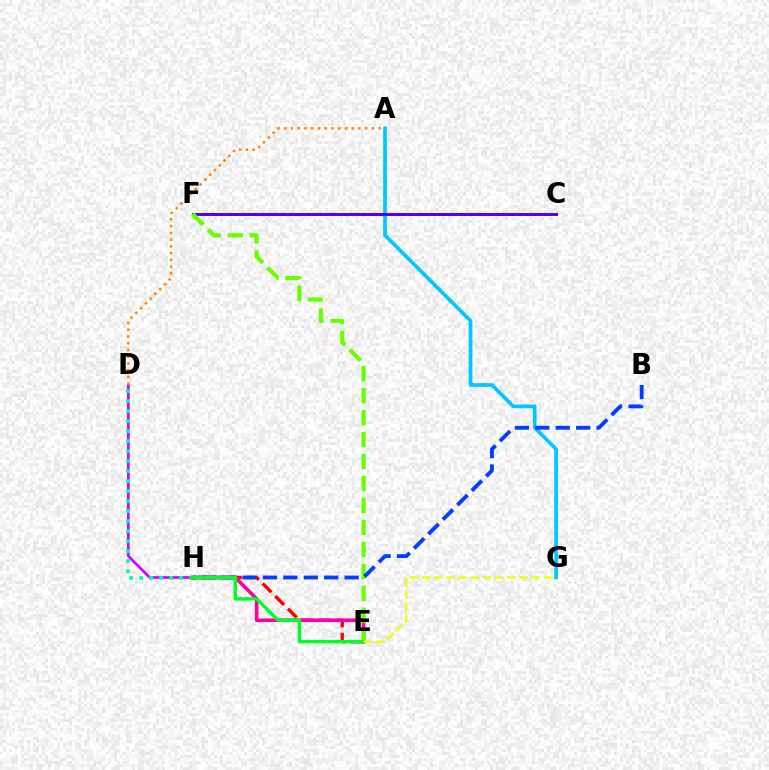{('D', 'H'): [{'color': '#d600ff', 'line_style': 'solid', 'thickness': 1.97}, {'color': '#00ffaf', 'line_style': 'dotted', 'thickness': 2.72}], ('A', 'G'): [{'color': '#00c7ff', 'line_style': 'solid', 'thickness': 2.66}], ('A', 'D'): [{'color': '#ff8800', 'line_style': 'dotted', 'thickness': 1.83}], ('C', 'F'): [{'color': '#4f00ff', 'line_style': 'solid', 'thickness': 2.15}], ('E', 'H'): [{'color': '#ff0000', 'line_style': 'dashed', 'thickness': 2.43}, {'color': '#ff00a0', 'line_style': 'solid', 'thickness': 2.63}, {'color': '#00ff27', 'line_style': 'solid', 'thickness': 2.47}], ('E', 'F'): [{'color': '#66ff00', 'line_style': 'dashed', 'thickness': 2.98}], ('B', 'H'): [{'color': '#003fff', 'line_style': 'dashed', 'thickness': 2.77}], ('E', 'G'): [{'color': '#eeff00', 'line_style': 'dashed', 'thickness': 1.66}]}